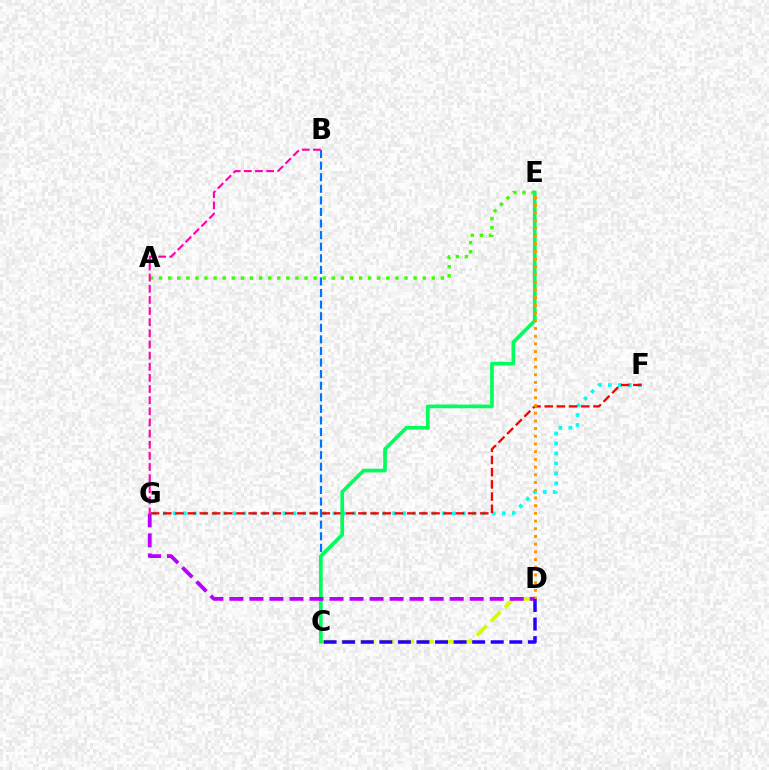{('F', 'G'): [{'color': '#00fff6', 'line_style': 'dotted', 'thickness': 2.71}, {'color': '#ff0000', 'line_style': 'dashed', 'thickness': 1.66}], ('B', 'C'): [{'color': '#0074ff', 'line_style': 'dashed', 'thickness': 1.57}], ('A', 'E'): [{'color': '#3dff00', 'line_style': 'dotted', 'thickness': 2.47}], ('C', 'D'): [{'color': '#d1ff00', 'line_style': 'dashed', 'thickness': 2.68}, {'color': '#2500ff', 'line_style': 'dashed', 'thickness': 2.52}], ('C', 'E'): [{'color': '#00ff5c', 'line_style': 'solid', 'thickness': 2.65}], ('B', 'G'): [{'color': '#ff00ac', 'line_style': 'dashed', 'thickness': 1.51}], ('D', 'E'): [{'color': '#ff9400', 'line_style': 'dotted', 'thickness': 2.09}], ('D', 'G'): [{'color': '#b900ff', 'line_style': 'dashed', 'thickness': 2.72}]}